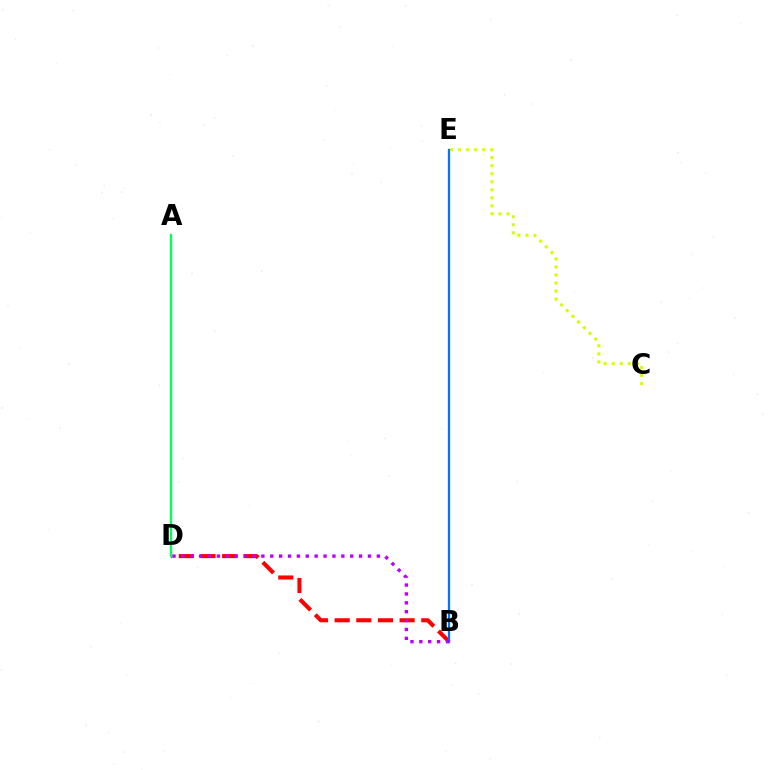{('B', 'D'): [{'color': '#ff0000', 'line_style': 'dashed', 'thickness': 2.94}, {'color': '#b900ff', 'line_style': 'dotted', 'thickness': 2.41}], ('A', 'D'): [{'color': '#00ff5c', 'line_style': 'solid', 'thickness': 1.68}], ('B', 'E'): [{'color': '#0074ff', 'line_style': 'solid', 'thickness': 1.64}], ('C', 'E'): [{'color': '#d1ff00', 'line_style': 'dotted', 'thickness': 2.19}]}